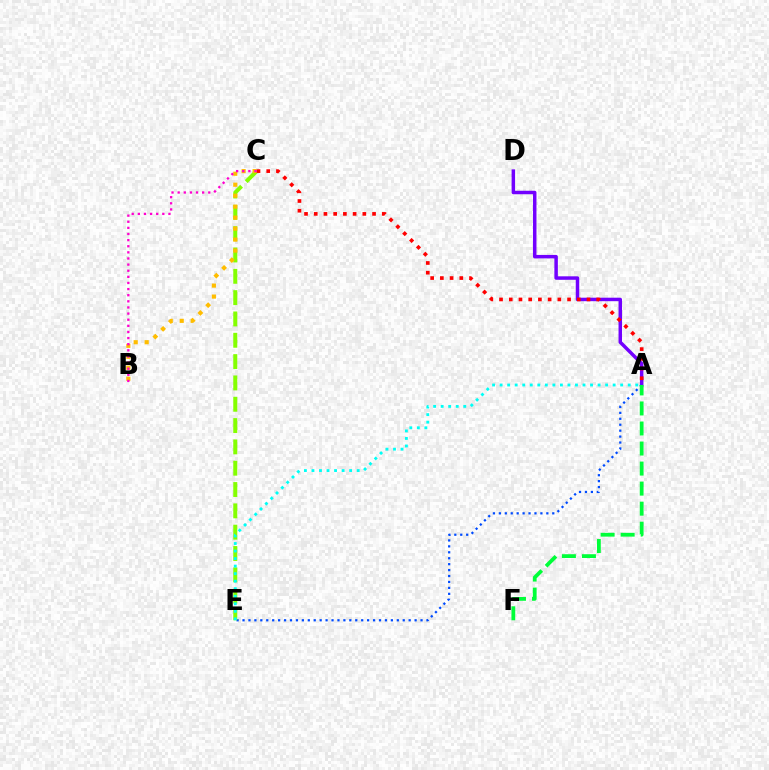{('A', 'D'): [{'color': '#7200ff', 'line_style': 'solid', 'thickness': 2.51}], ('A', 'E'): [{'color': '#004bff', 'line_style': 'dotted', 'thickness': 1.61}, {'color': '#00fff6', 'line_style': 'dotted', 'thickness': 2.05}], ('C', 'E'): [{'color': '#84ff00', 'line_style': 'dashed', 'thickness': 2.9}], ('B', 'C'): [{'color': '#ffbd00', 'line_style': 'dotted', 'thickness': 2.98}, {'color': '#ff00cf', 'line_style': 'dotted', 'thickness': 1.66}], ('A', 'C'): [{'color': '#ff0000', 'line_style': 'dotted', 'thickness': 2.64}], ('A', 'F'): [{'color': '#00ff39', 'line_style': 'dashed', 'thickness': 2.72}]}